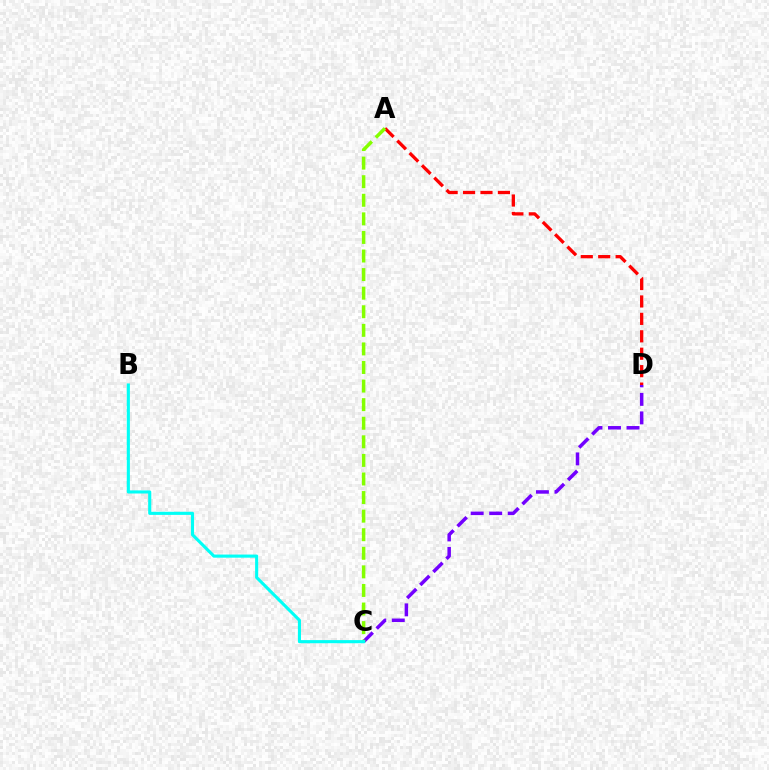{('A', 'D'): [{'color': '#ff0000', 'line_style': 'dashed', 'thickness': 2.37}], ('C', 'D'): [{'color': '#7200ff', 'line_style': 'dashed', 'thickness': 2.52}], ('A', 'C'): [{'color': '#84ff00', 'line_style': 'dashed', 'thickness': 2.52}], ('B', 'C'): [{'color': '#00fff6', 'line_style': 'solid', 'thickness': 2.24}]}